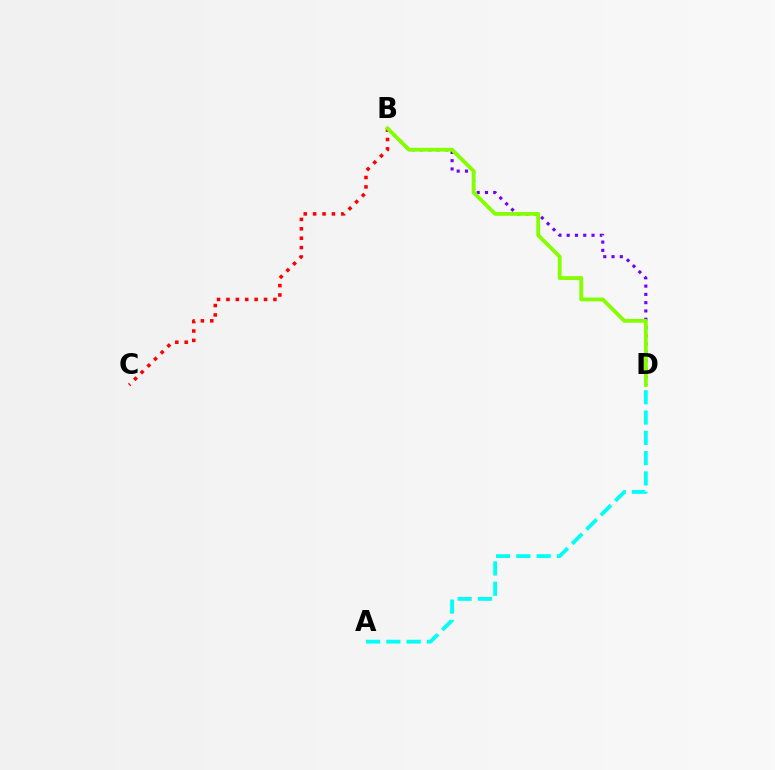{('A', 'D'): [{'color': '#00fff6', 'line_style': 'dashed', 'thickness': 2.76}], ('B', 'D'): [{'color': '#7200ff', 'line_style': 'dotted', 'thickness': 2.25}, {'color': '#84ff00', 'line_style': 'solid', 'thickness': 2.74}], ('B', 'C'): [{'color': '#ff0000', 'line_style': 'dotted', 'thickness': 2.55}]}